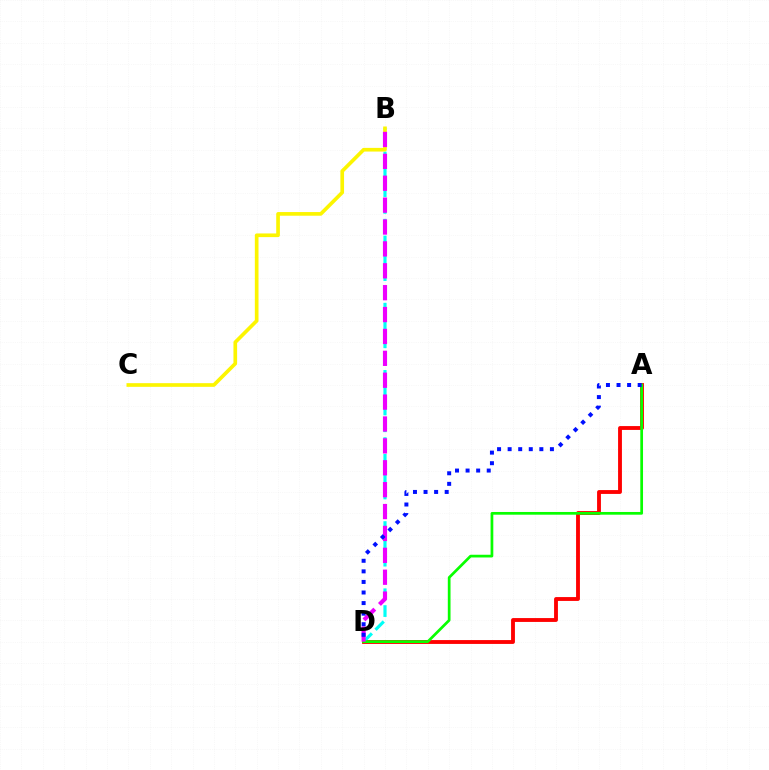{('A', 'D'): [{'color': '#ff0000', 'line_style': 'solid', 'thickness': 2.77}, {'color': '#08ff00', 'line_style': 'solid', 'thickness': 1.96}, {'color': '#0010ff', 'line_style': 'dotted', 'thickness': 2.87}], ('B', 'D'): [{'color': '#00fff6', 'line_style': 'dashed', 'thickness': 2.28}, {'color': '#ee00ff', 'line_style': 'dashed', 'thickness': 2.97}], ('B', 'C'): [{'color': '#fcf500', 'line_style': 'solid', 'thickness': 2.64}]}